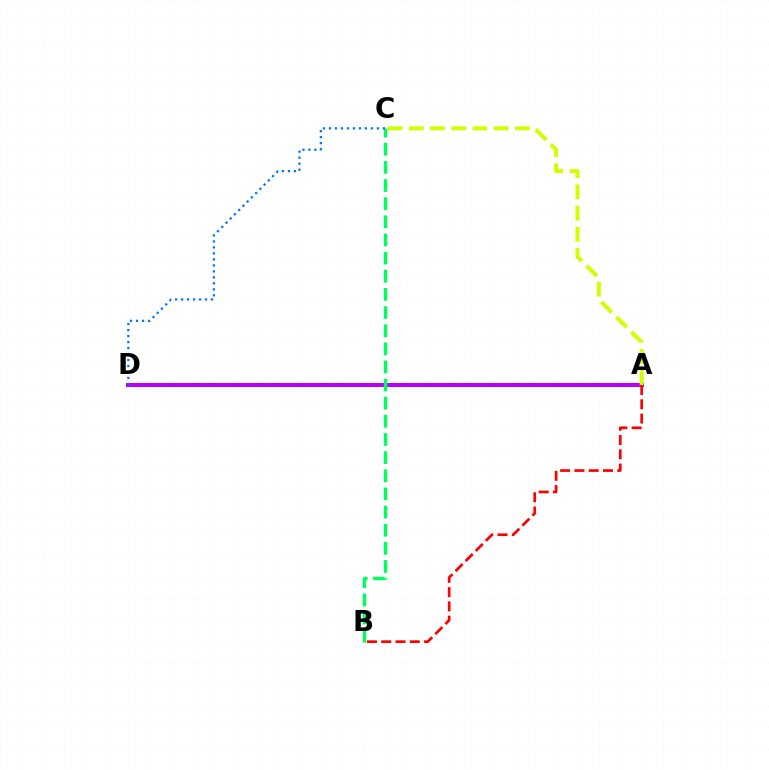{('A', 'D'): [{'color': '#b900ff', 'line_style': 'solid', 'thickness': 2.88}], ('A', 'B'): [{'color': '#ff0000', 'line_style': 'dashed', 'thickness': 1.94}], ('A', 'C'): [{'color': '#d1ff00', 'line_style': 'dashed', 'thickness': 2.88}], ('B', 'C'): [{'color': '#00ff5c', 'line_style': 'dashed', 'thickness': 2.46}], ('C', 'D'): [{'color': '#0074ff', 'line_style': 'dotted', 'thickness': 1.63}]}